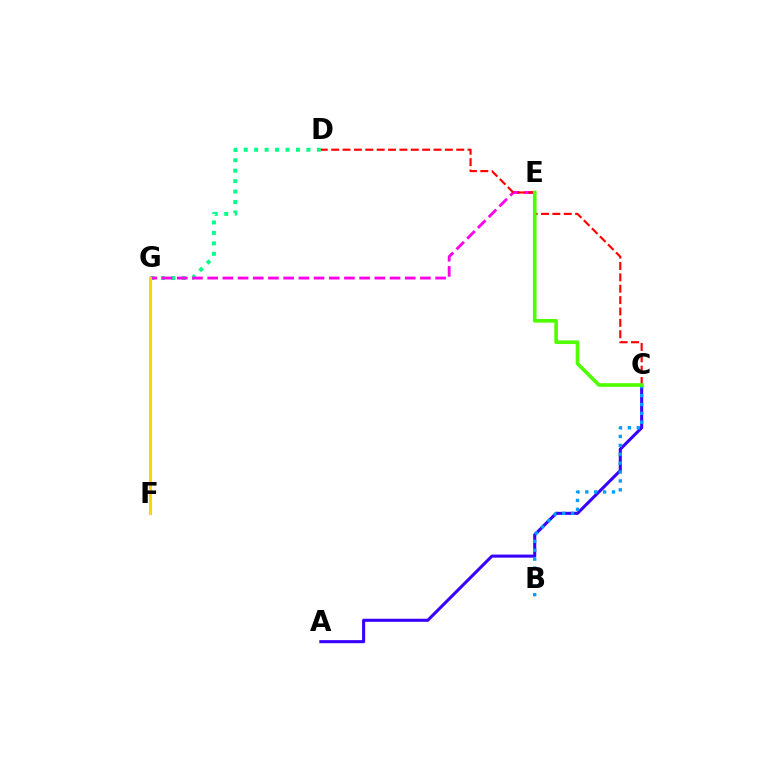{('D', 'G'): [{'color': '#00ff86', 'line_style': 'dotted', 'thickness': 2.84}], ('E', 'G'): [{'color': '#ff00ed', 'line_style': 'dashed', 'thickness': 2.06}], ('A', 'C'): [{'color': '#3700ff', 'line_style': 'solid', 'thickness': 2.2}], ('F', 'G'): [{'color': '#ffd500', 'line_style': 'solid', 'thickness': 2.19}], ('C', 'D'): [{'color': '#ff0000', 'line_style': 'dashed', 'thickness': 1.54}], ('B', 'C'): [{'color': '#009eff', 'line_style': 'dotted', 'thickness': 2.42}], ('C', 'E'): [{'color': '#4fff00', 'line_style': 'solid', 'thickness': 2.62}]}